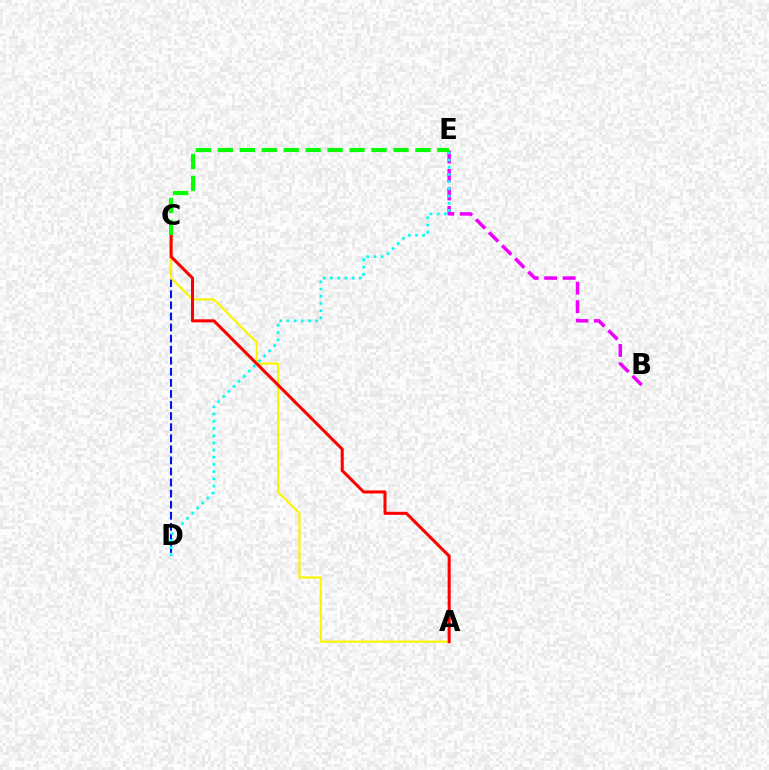{('C', 'D'): [{'color': '#0010ff', 'line_style': 'dashed', 'thickness': 1.5}], ('B', 'E'): [{'color': '#ee00ff', 'line_style': 'dashed', 'thickness': 2.51}], ('A', 'C'): [{'color': '#fcf500', 'line_style': 'solid', 'thickness': 1.56}, {'color': '#ff0000', 'line_style': 'solid', 'thickness': 2.2}], ('D', 'E'): [{'color': '#00fff6', 'line_style': 'dotted', 'thickness': 1.96}], ('C', 'E'): [{'color': '#08ff00', 'line_style': 'dashed', 'thickness': 2.98}]}